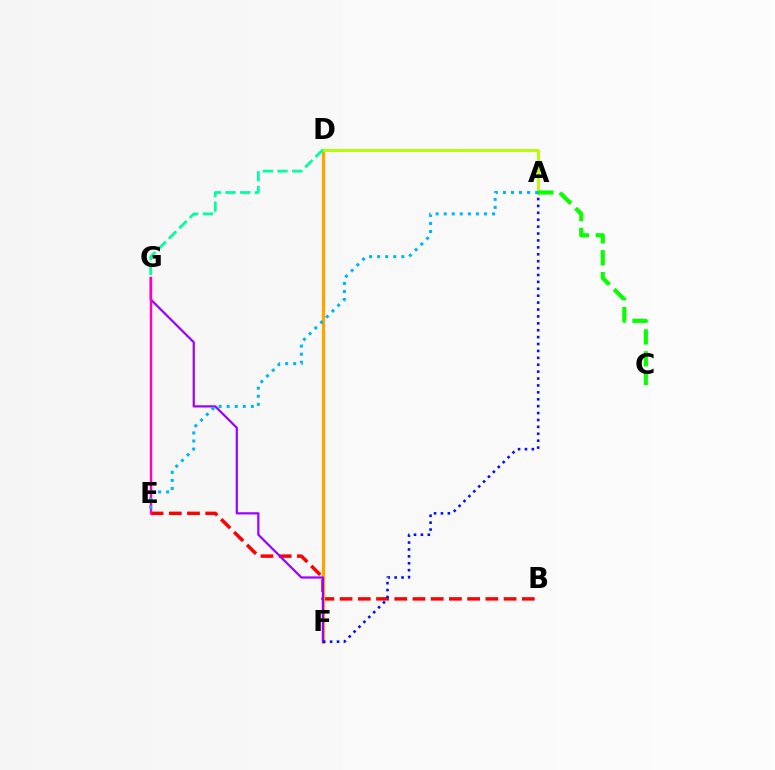{('B', 'E'): [{'color': '#ff0000', 'line_style': 'dashed', 'thickness': 2.48}], ('D', 'F'): [{'color': '#ffa500', 'line_style': 'solid', 'thickness': 2.32}], ('A', 'D'): [{'color': '#b3ff00', 'line_style': 'solid', 'thickness': 2.1}], ('F', 'G'): [{'color': '#9b00ff', 'line_style': 'solid', 'thickness': 1.58}], ('D', 'G'): [{'color': '#00ff9d', 'line_style': 'dashed', 'thickness': 1.99}], ('A', 'F'): [{'color': '#0010ff', 'line_style': 'dotted', 'thickness': 1.88}], ('E', 'G'): [{'color': '#ff00bd', 'line_style': 'solid', 'thickness': 1.76}], ('A', 'E'): [{'color': '#00b5ff', 'line_style': 'dotted', 'thickness': 2.19}], ('A', 'C'): [{'color': '#08ff00', 'line_style': 'dashed', 'thickness': 2.98}]}